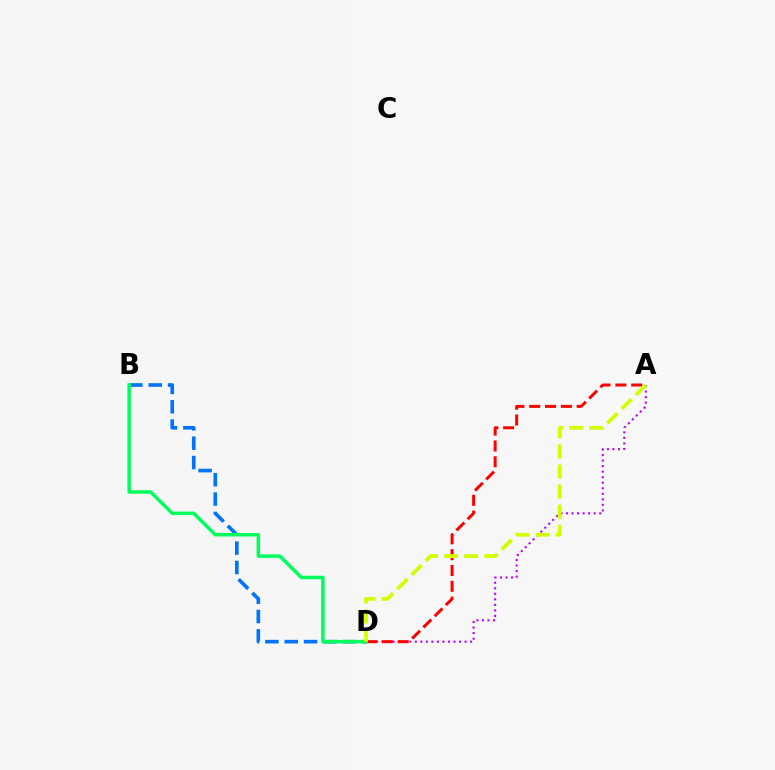{('A', 'D'): [{'color': '#b900ff', 'line_style': 'dotted', 'thickness': 1.5}, {'color': '#ff0000', 'line_style': 'dashed', 'thickness': 2.15}, {'color': '#d1ff00', 'line_style': 'dashed', 'thickness': 2.73}], ('B', 'D'): [{'color': '#0074ff', 'line_style': 'dashed', 'thickness': 2.63}, {'color': '#00ff5c', 'line_style': 'solid', 'thickness': 2.51}]}